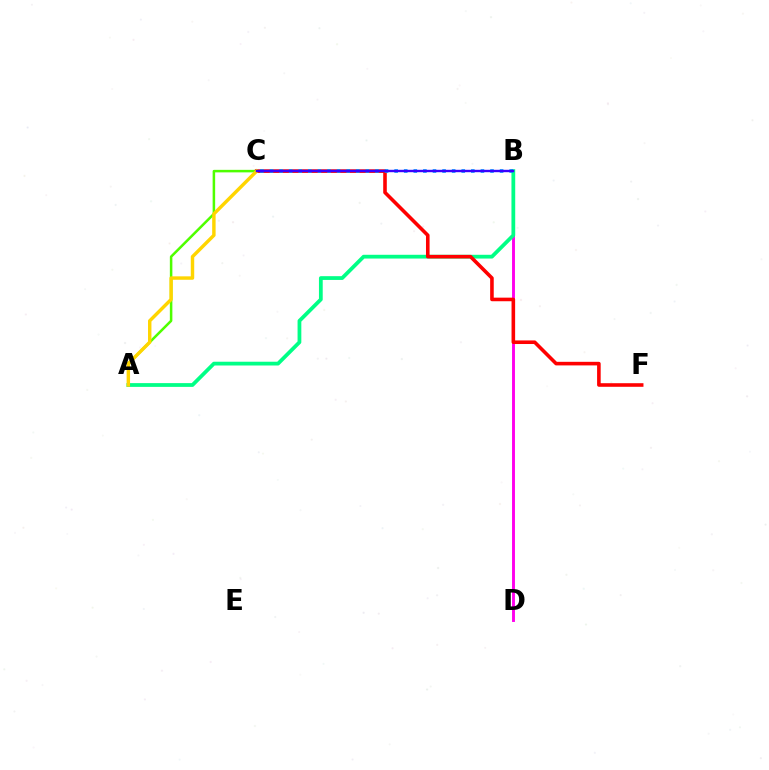{('B', 'D'): [{'color': '#ff00ed', 'line_style': 'solid', 'thickness': 2.09}], ('A', 'C'): [{'color': '#4fff00', 'line_style': 'solid', 'thickness': 1.82}, {'color': '#ffd500', 'line_style': 'solid', 'thickness': 2.47}], ('A', 'B'): [{'color': '#00ff86', 'line_style': 'solid', 'thickness': 2.71}], ('C', 'F'): [{'color': '#ff0000', 'line_style': 'solid', 'thickness': 2.58}], ('B', 'C'): [{'color': '#009eff', 'line_style': 'dotted', 'thickness': 2.61}, {'color': '#3700ff', 'line_style': 'solid', 'thickness': 1.73}]}